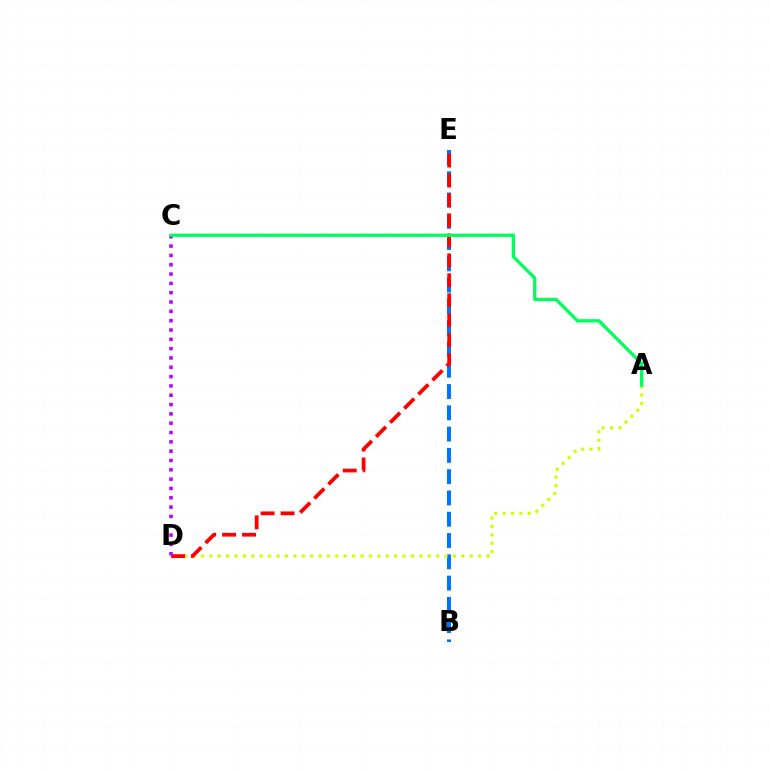{('B', 'E'): [{'color': '#0074ff', 'line_style': 'dashed', 'thickness': 2.89}], ('A', 'D'): [{'color': '#d1ff00', 'line_style': 'dotted', 'thickness': 2.28}], ('D', 'E'): [{'color': '#ff0000', 'line_style': 'dashed', 'thickness': 2.71}], ('C', 'D'): [{'color': '#b900ff', 'line_style': 'dotted', 'thickness': 2.53}], ('A', 'C'): [{'color': '#00ff5c', 'line_style': 'solid', 'thickness': 2.36}]}